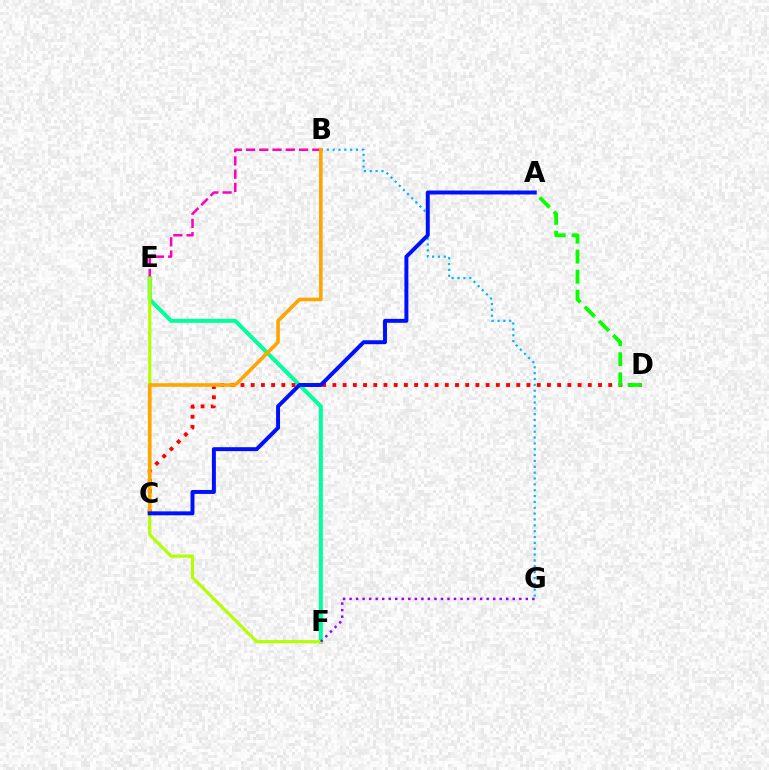{('B', 'G'): [{'color': '#00b5ff', 'line_style': 'dotted', 'thickness': 1.59}], ('E', 'F'): [{'color': '#00ff9d', 'line_style': 'solid', 'thickness': 2.88}, {'color': '#b3ff00', 'line_style': 'solid', 'thickness': 2.27}], ('B', 'E'): [{'color': '#ff00bd', 'line_style': 'dashed', 'thickness': 1.8}], ('C', 'D'): [{'color': '#ff0000', 'line_style': 'dotted', 'thickness': 2.78}], ('A', 'D'): [{'color': '#08ff00', 'line_style': 'dashed', 'thickness': 2.73}], ('F', 'G'): [{'color': '#9b00ff', 'line_style': 'dotted', 'thickness': 1.77}], ('B', 'C'): [{'color': '#ffa500', 'line_style': 'solid', 'thickness': 2.58}], ('A', 'C'): [{'color': '#0010ff', 'line_style': 'solid', 'thickness': 2.84}]}